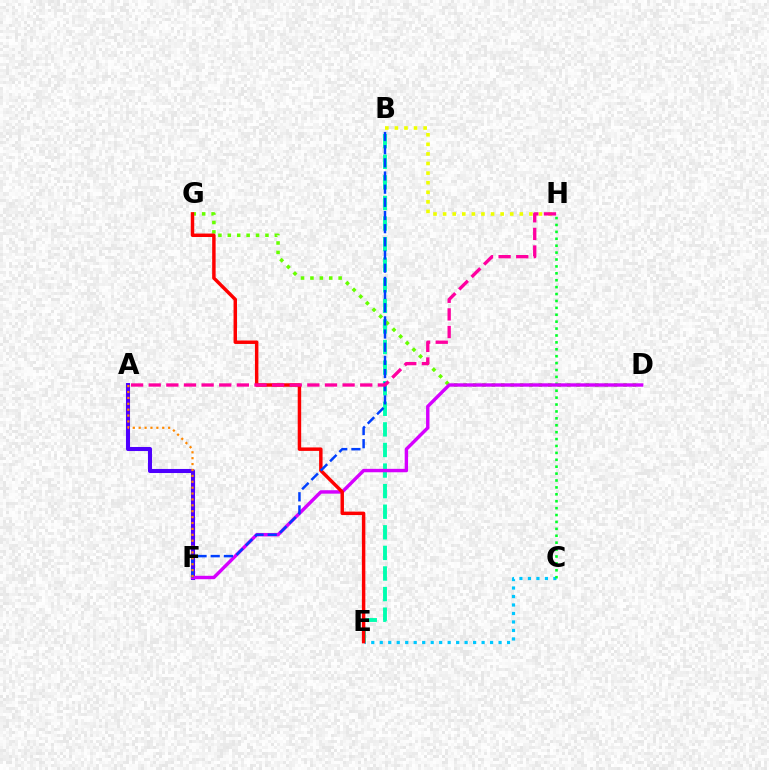{('C', 'E'): [{'color': '#00c7ff', 'line_style': 'dotted', 'thickness': 2.31}], ('C', 'H'): [{'color': '#00ff27', 'line_style': 'dotted', 'thickness': 1.88}], ('B', 'H'): [{'color': '#eeff00', 'line_style': 'dotted', 'thickness': 2.6}], ('B', 'E'): [{'color': '#00ffaf', 'line_style': 'dashed', 'thickness': 2.8}], ('D', 'G'): [{'color': '#66ff00', 'line_style': 'dotted', 'thickness': 2.56}], ('A', 'F'): [{'color': '#4f00ff', 'line_style': 'solid', 'thickness': 2.92}, {'color': '#ff8800', 'line_style': 'dotted', 'thickness': 1.6}], ('D', 'F'): [{'color': '#d600ff', 'line_style': 'solid', 'thickness': 2.46}], ('E', 'G'): [{'color': '#ff0000', 'line_style': 'solid', 'thickness': 2.49}], ('B', 'F'): [{'color': '#003fff', 'line_style': 'dashed', 'thickness': 1.79}], ('A', 'H'): [{'color': '#ff00a0', 'line_style': 'dashed', 'thickness': 2.39}]}